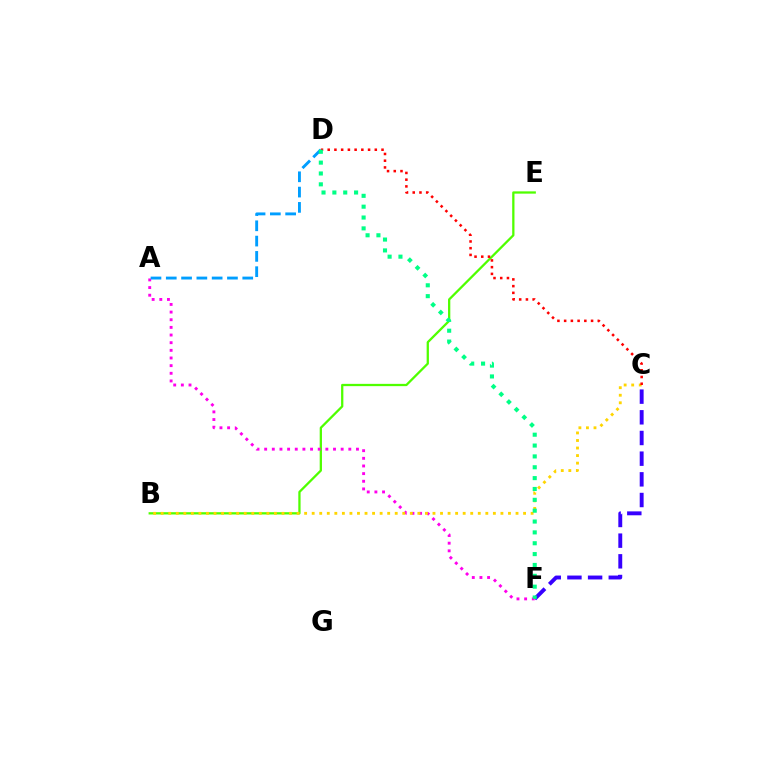{('B', 'E'): [{'color': '#4fff00', 'line_style': 'solid', 'thickness': 1.64}], ('A', 'F'): [{'color': '#ff00ed', 'line_style': 'dotted', 'thickness': 2.08}], ('B', 'C'): [{'color': '#ffd500', 'line_style': 'dotted', 'thickness': 2.05}], ('A', 'D'): [{'color': '#009eff', 'line_style': 'dashed', 'thickness': 2.08}], ('C', 'D'): [{'color': '#ff0000', 'line_style': 'dotted', 'thickness': 1.83}], ('C', 'F'): [{'color': '#3700ff', 'line_style': 'dashed', 'thickness': 2.81}], ('D', 'F'): [{'color': '#00ff86', 'line_style': 'dotted', 'thickness': 2.95}]}